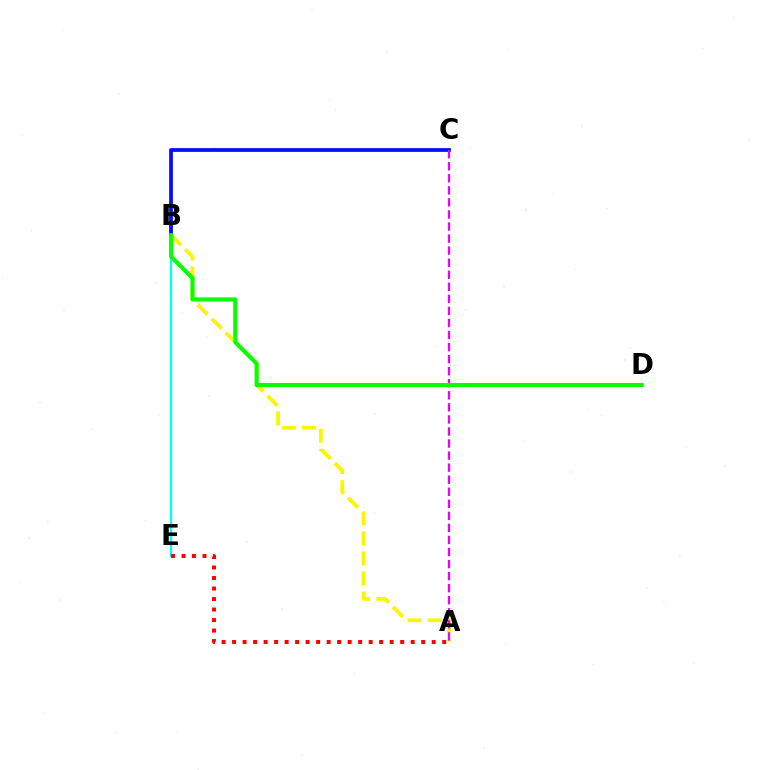{('A', 'B'): [{'color': '#fcf500', 'line_style': 'dashed', 'thickness': 2.72}], ('B', 'C'): [{'color': '#0010ff', 'line_style': 'solid', 'thickness': 2.71}], ('B', 'E'): [{'color': '#00fff6', 'line_style': 'solid', 'thickness': 1.62}], ('A', 'C'): [{'color': '#ee00ff', 'line_style': 'dashed', 'thickness': 1.64}], ('A', 'E'): [{'color': '#ff0000', 'line_style': 'dotted', 'thickness': 2.85}], ('B', 'D'): [{'color': '#08ff00', 'line_style': 'solid', 'thickness': 2.96}]}